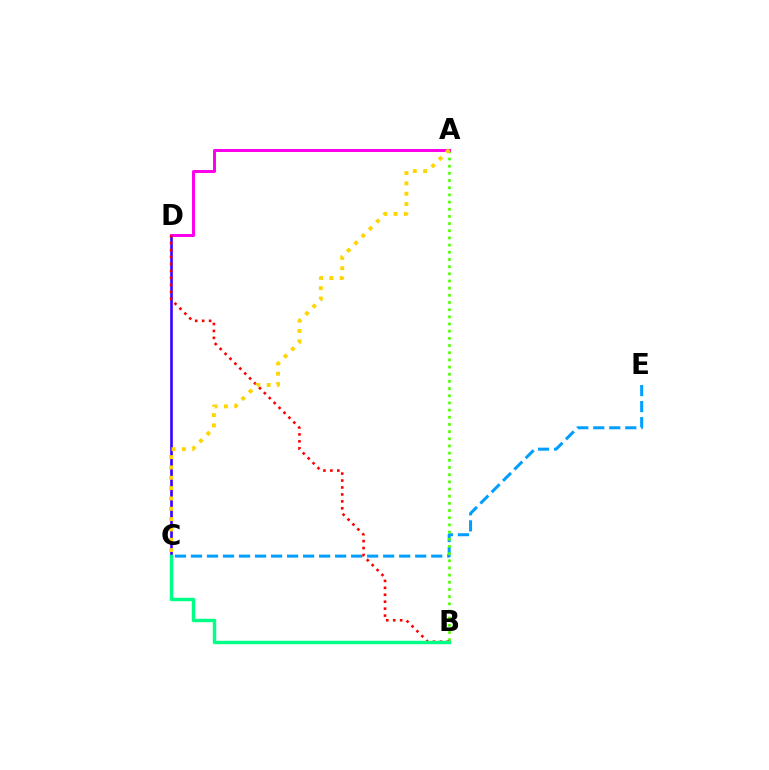{('C', 'E'): [{'color': '#009eff', 'line_style': 'dashed', 'thickness': 2.18}], ('A', 'B'): [{'color': '#4fff00', 'line_style': 'dotted', 'thickness': 1.95}], ('C', 'D'): [{'color': '#3700ff', 'line_style': 'solid', 'thickness': 1.88}], ('A', 'D'): [{'color': '#ff00ed', 'line_style': 'solid', 'thickness': 2.15}], ('B', 'D'): [{'color': '#ff0000', 'line_style': 'dotted', 'thickness': 1.89}], ('B', 'C'): [{'color': '#00ff86', 'line_style': 'solid', 'thickness': 2.47}], ('A', 'C'): [{'color': '#ffd500', 'line_style': 'dotted', 'thickness': 2.81}]}